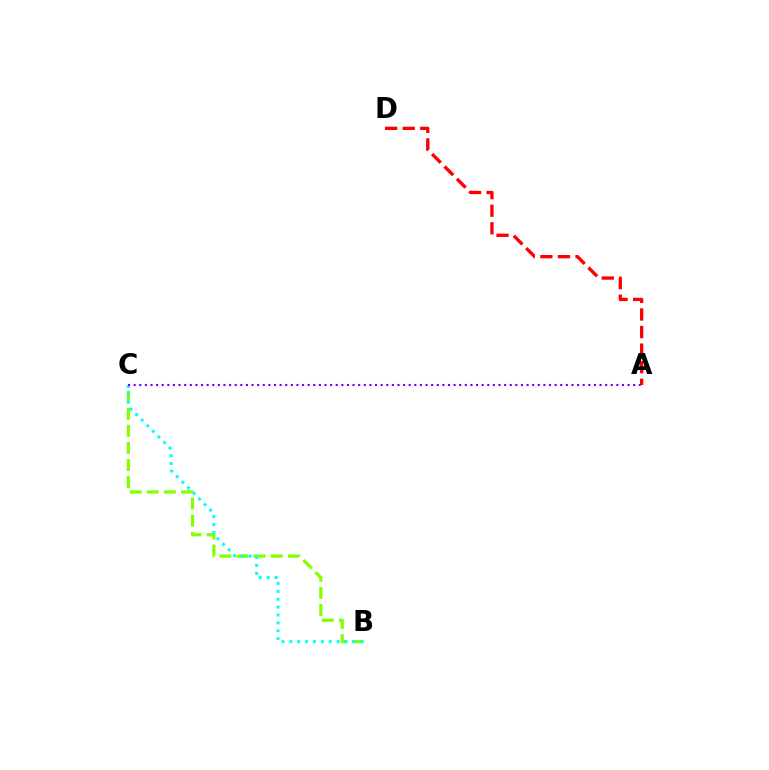{('B', 'C'): [{'color': '#84ff00', 'line_style': 'dashed', 'thickness': 2.32}, {'color': '#00fff6', 'line_style': 'dotted', 'thickness': 2.14}], ('A', 'D'): [{'color': '#ff0000', 'line_style': 'dashed', 'thickness': 2.39}], ('A', 'C'): [{'color': '#7200ff', 'line_style': 'dotted', 'thickness': 1.52}]}